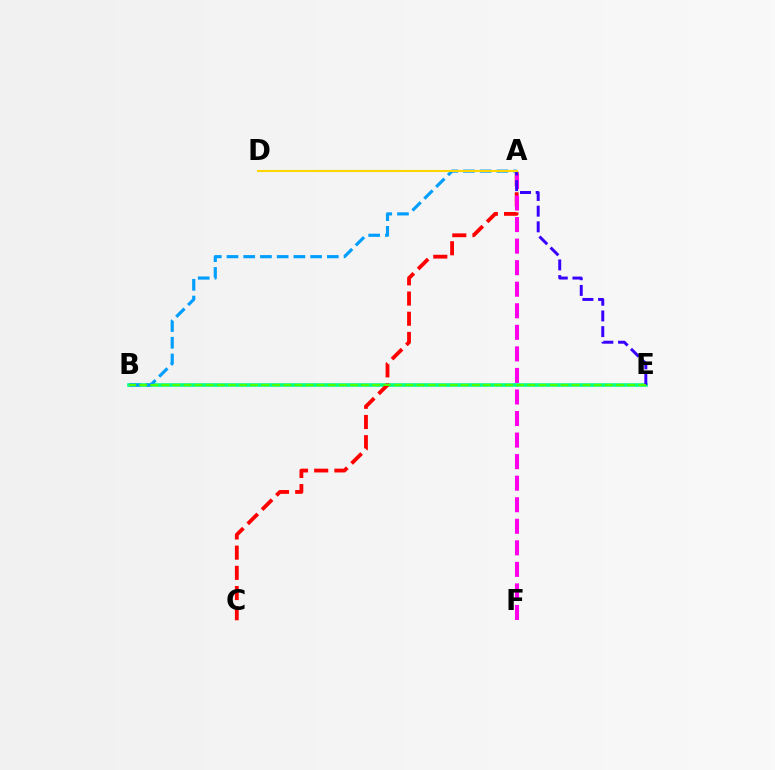{('B', 'E'): [{'color': '#00ff86', 'line_style': 'solid', 'thickness': 2.58}, {'color': '#4fff00', 'line_style': 'dashed', 'thickness': 1.51}], ('A', 'C'): [{'color': '#ff0000', 'line_style': 'dashed', 'thickness': 2.74}], ('A', 'F'): [{'color': '#ff00ed', 'line_style': 'dashed', 'thickness': 2.93}], ('A', 'B'): [{'color': '#009eff', 'line_style': 'dashed', 'thickness': 2.27}], ('A', 'E'): [{'color': '#3700ff', 'line_style': 'dashed', 'thickness': 2.13}], ('A', 'D'): [{'color': '#ffd500', 'line_style': 'solid', 'thickness': 1.51}]}